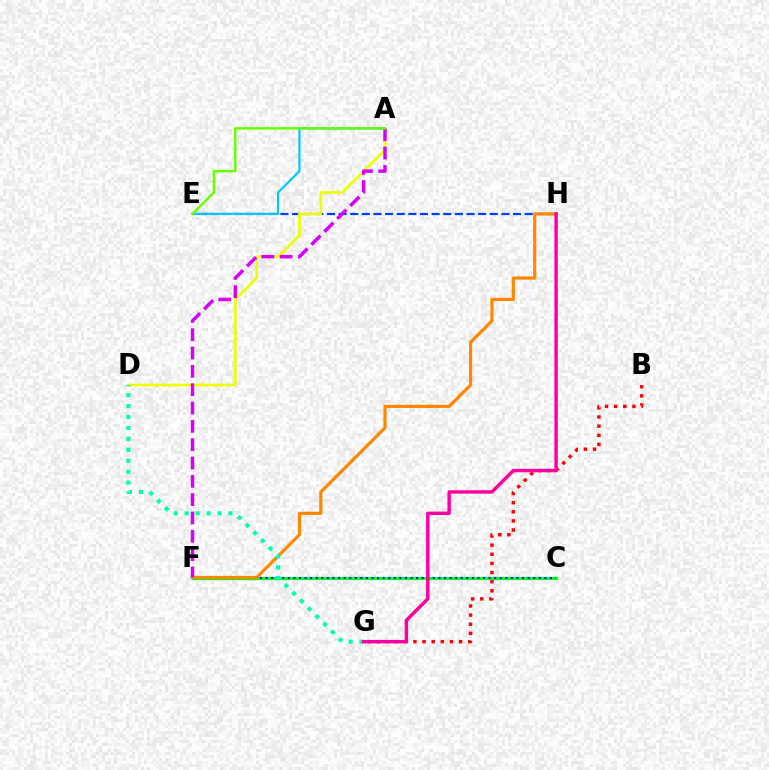{('E', 'H'): [{'color': '#003fff', 'line_style': 'dashed', 'thickness': 1.58}], ('C', 'F'): [{'color': '#00ff27', 'line_style': 'solid', 'thickness': 2.35}, {'color': '#4f00ff', 'line_style': 'dotted', 'thickness': 1.52}], ('A', 'D'): [{'color': '#eeff00', 'line_style': 'solid', 'thickness': 1.94}], ('F', 'H'): [{'color': '#ff8800', 'line_style': 'solid', 'thickness': 2.3}], ('A', 'E'): [{'color': '#00c7ff', 'line_style': 'solid', 'thickness': 1.56}, {'color': '#66ff00', 'line_style': 'solid', 'thickness': 1.76}], ('A', 'F'): [{'color': '#d600ff', 'line_style': 'dashed', 'thickness': 2.49}], ('D', 'G'): [{'color': '#00ffaf', 'line_style': 'dotted', 'thickness': 2.97}], ('B', 'G'): [{'color': '#ff0000', 'line_style': 'dotted', 'thickness': 2.48}], ('G', 'H'): [{'color': '#ff00a0', 'line_style': 'solid', 'thickness': 2.47}]}